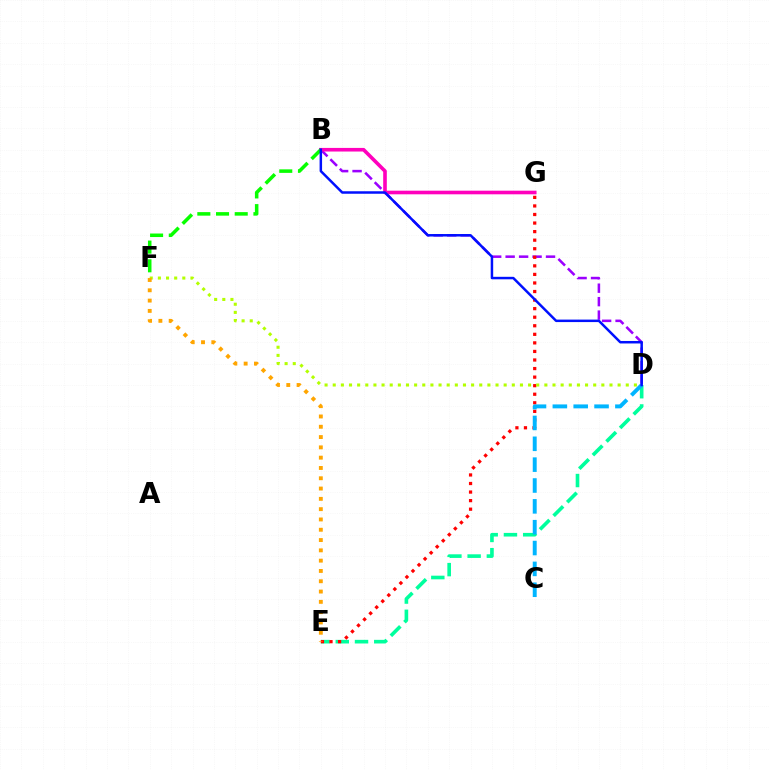{('B', 'D'): [{'color': '#9b00ff', 'line_style': 'dashed', 'thickness': 1.83}, {'color': '#0010ff', 'line_style': 'solid', 'thickness': 1.79}], ('D', 'E'): [{'color': '#00ff9d', 'line_style': 'dashed', 'thickness': 2.61}], ('E', 'G'): [{'color': '#ff0000', 'line_style': 'dotted', 'thickness': 2.33}], ('B', 'G'): [{'color': '#ff00bd', 'line_style': 'solid', 'thickness': 2.61}], ('B', 'F'): [{'color': '#08ff00', 'line_style': 'dashed', 'thickness': 2.54}], ('D', 'F'): [{'color': '#b3ff00', 'line_style': 'dotted', 'thickness': 2.21}], ('E', 'F'): [{'color': '#ffa500', 'line_style': 'dotted', 'thickness': 2.8}], ('C', 'D'): [{'color': '#00b5ff', 'line_style': 'dashed', 'thickness': 2.83}]}